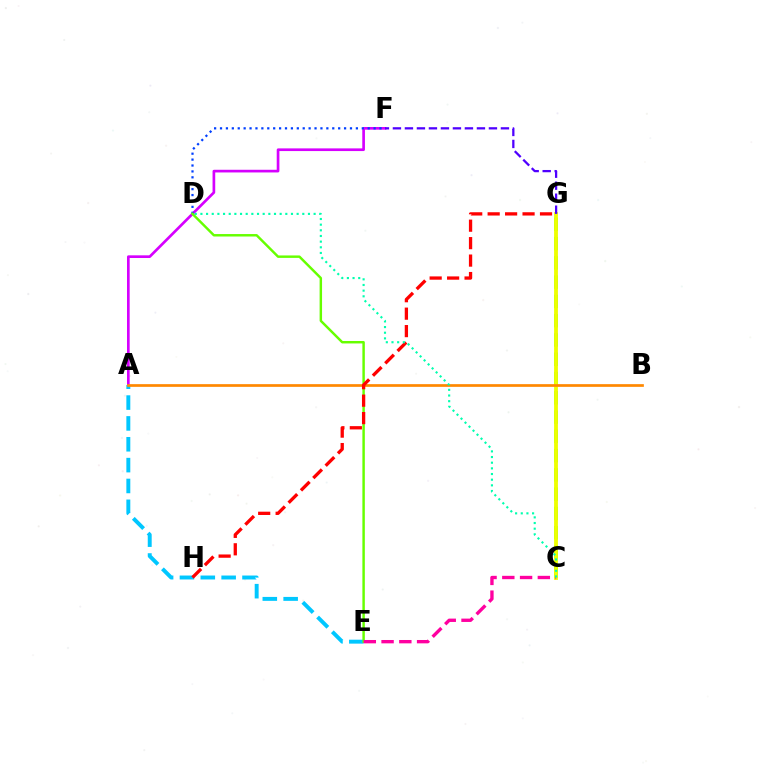{('C', 'G'): [{'color': '#00ff27', 'line_style': 'dashed', 'thickness': 2.62}, {'color': '#eeff00', 'line_style': 'solid', 'thickness': 2.74}], ('A', 'F'): [{'color': '#d600ff', 'line_style': 'solid', 'thickness': 1.93}], ('D', 'F'): [{'color': '#003fff', 'line_style': 'dotted', 'thickness': 1.61}], ('F', 'G'): [{'color': '#4f00ff', 'line_style': 'dashed', 'thickness': 1.63}], ('A', 'E'): [{'color': '#00c7ff', 'line_style': 'dashed', 'thickness': 2.83}], ('D', 'E'): [{'color': '#66ff00', 'line_style': 'solid', 'thickness': 1.77}], ('A', 'B'): [{'color': '#ff8800', 'line_style': 'solid', 'thickness': 1.94}], ('G', 'H'): [{'color': '#ff0000', 'line_style': 'dashed', 'thickness': 2.37}], ('C', 'E'): [{'color': '#ff00a0', 'line_style': 'dashed', 'thickness': 2.41}], ('C', 'D'): [{'color': '#00ffaf', 'line_style': 'dotted', 'thickness': 1.54}]}